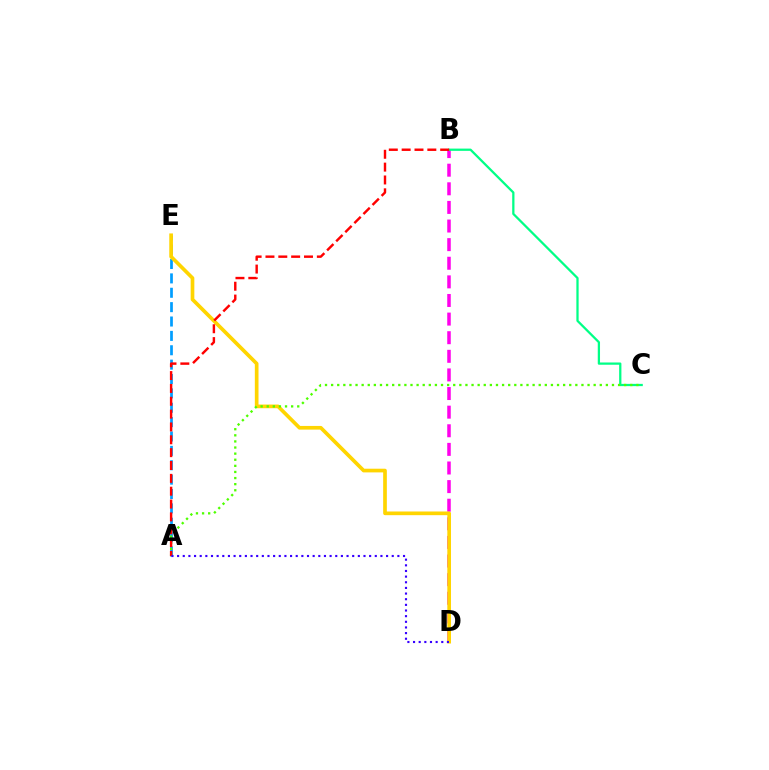{('B', 'D'): [{'color': '#ff00ed', 'line_style': 'dashed', 'thickness': 2.53}], ('A', 'E'): [{'color': '#009eff', 'line_style': 'dashed', 'thickness': 1.95}], ('D', 'E'): [{'color': '#ffd500', 'line_style': 'solid', 'thickness': 2.65}], ('B', 'C'): [{'color': '#00ff86', 'line_style': 'solid', 'thickness': 1.63}], ('A', 'C'): [{'color': '#4fff00', 'line_style': 'dotted', 'thickness': 1.66}], ('A', 'B'): [{'color': '#ff0000', 'line_style': 'dashed', 'thickness': 1.75}], ('A', 'D'): [{'color': '#3700ff', 'line_style': 'dotted', 'thickness': 1.53}]}